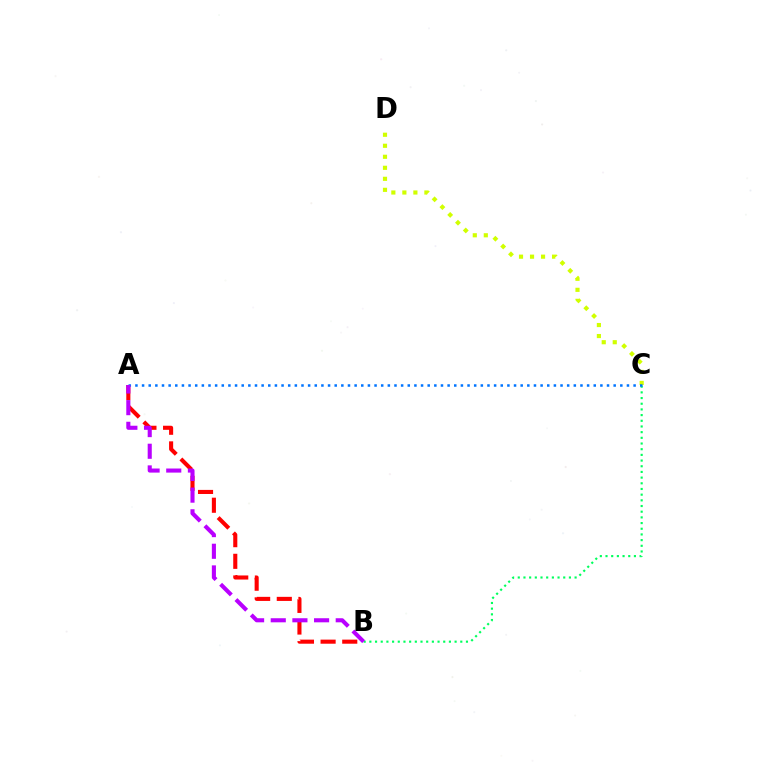{('C', 'D'): [{'color': '#d1ff00', 'line_style': 'dotted', 'thickness': 2.99}], ('A', 'B'): [{'color': '#ff0000', 'line_style': 'dashed', 'thickness': 2.94}, {'color': '#b900ff', 'line_style': 'dashed', 'thickness': 2.94}], ('B', 'C'): [{'color': '#00ff5c', 'line_style': 'dotted', 'thickness': 1.54}], ('A', 'C'): [{'color': '#0074ff', 'line_style': 'dotted', 'thickness': 1.8}]}